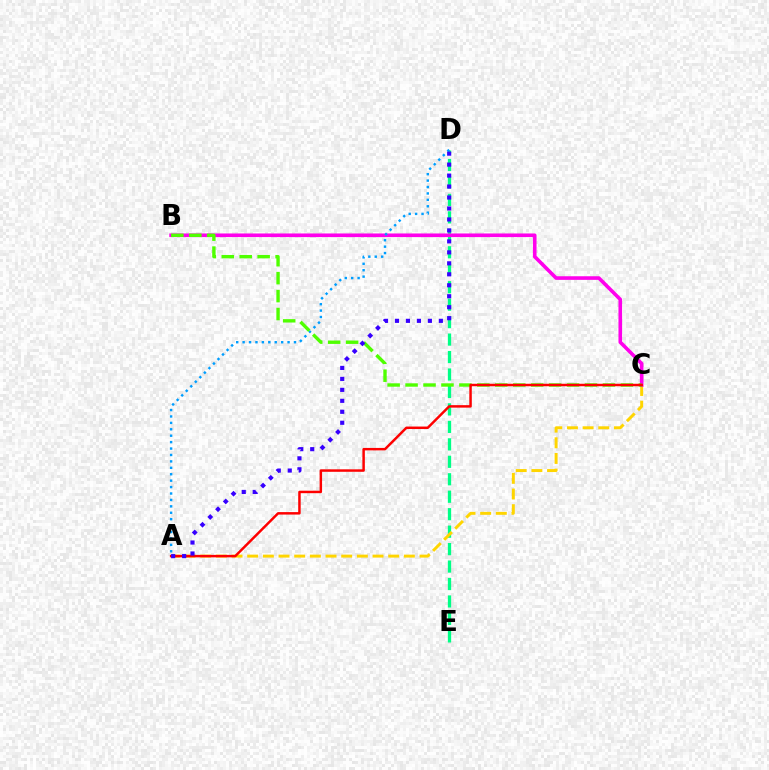{('D', 'E'): [{'color': '#00ff86', 'line_style': 'dashed', 'thickness': 2.37}], ('A', 'C'): [{'color': '#ffd500', 'line_style': 'dashed', 'thickness': 2.13}, {'color': '#ff0000', 'line_style': 'solid', 'thickness': 1.78}], ('B', 'C'): [{'color': '#ff00ed', 'line_style': 'solid', 'thickness': 2.61}, {'color': '#4fff00', 'line_style': 'dashed', 'thickness': 2.44}], ('A', 'D'): [{'color': '#009eff', 'line_style': 'dotted', 'thickness': 1.74}, {'color': '#3700ff', 'line_style': 'dotted', 'thickness': 2.98}]}